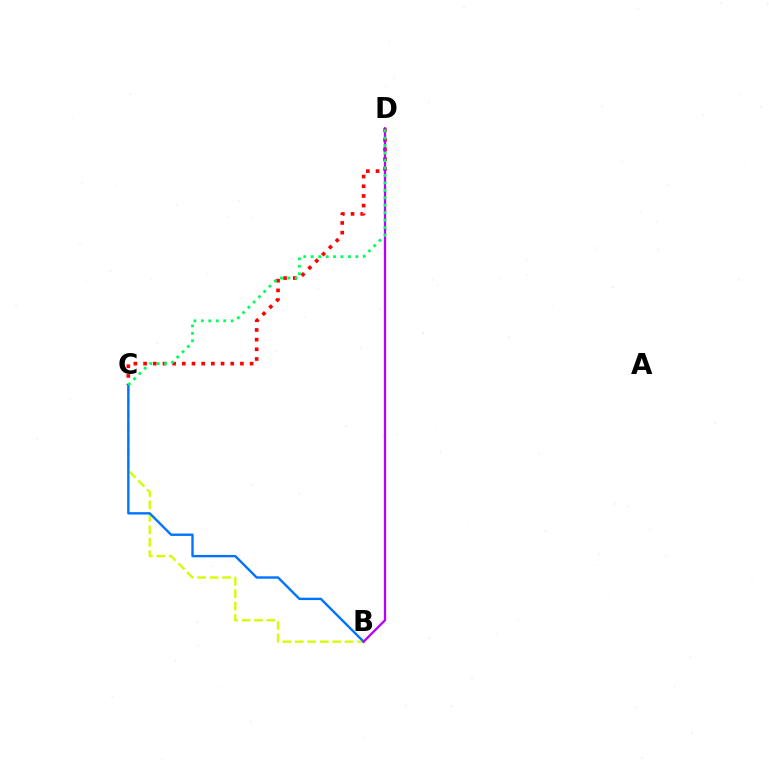{('C', 'D'): [{'color': '#ff0000', 'line_style': 'dotted', 'thickness': 2.63}, {'color': '#00ff5c', 'line_style': 'dotted', 'thickness': 2.02}], ('B', 'C'): [{'color': '#d1ff00', 'line_style': 'dashed', 'thickness': 1.69}, {'color': '#0074ff', 'line_style': 'solid', 'thickness': 1.72}], ('B', 'D'): [{'color': '#b900ff', 'line_style': 'solid', 'thickness': 1.65}]}